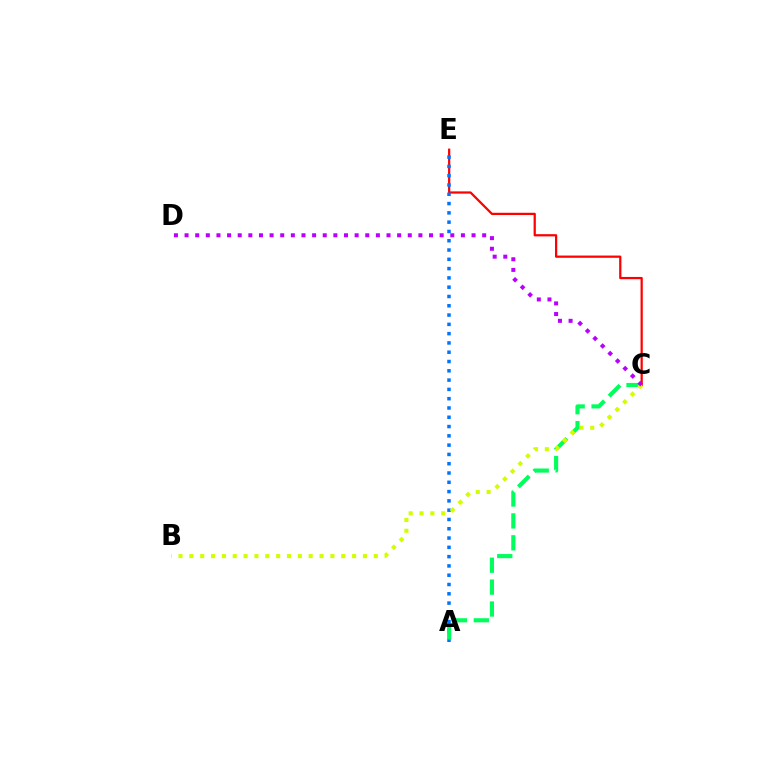{('C', 'E'): [{'color': '#ff0000', 'line_style': 'solid', 'thickness': 1.61}], ('A', 'E'): [{'color': '#0074ff', 'line_style': 'dotted', 'thickness': 2.52}], ('A', 'C'): [{'color': '#00ff5c', 'line_style': 'dashed', 'thickness': 2.98}], ('B', 'C'): [{'color': '#d1ff00', 'line_style': 'dotted', 'thickness': 2.95}], ('C', 'D'): [{'color': '#b900ff', 'line_style': 'dotted', 'thickness': 2.89}]}